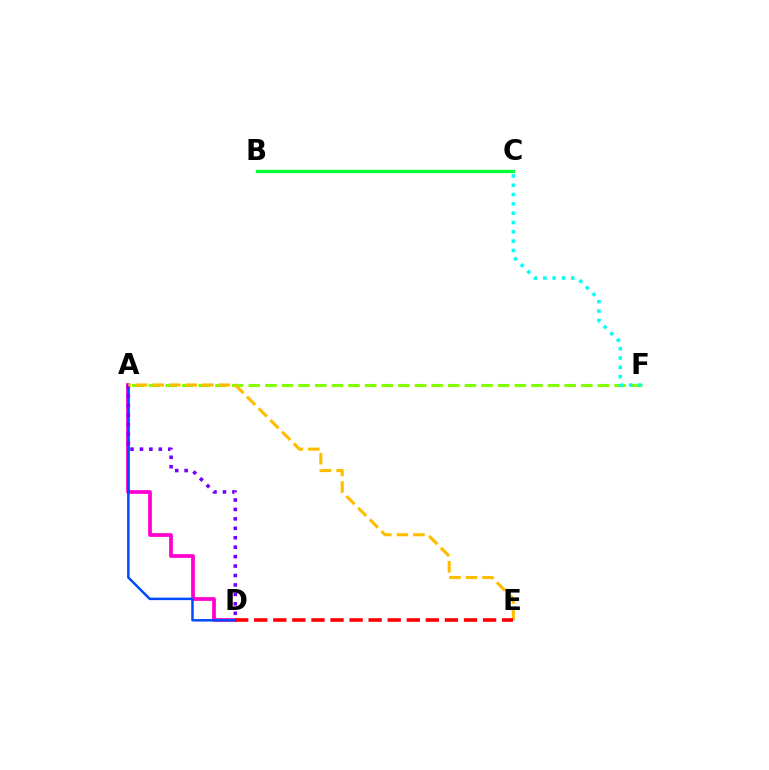{('A', 'D'): [{'color': '#ff00cf', 'line_style': 'solid', 'thickness': 2.69}, {'color': '#004bff', 'line_style': 'solid', 'thickness': 1.79}, {'color': '#7200ff', 'line_style': 'dotted', 'thickness': 2.56}], ('A', 'F'): [{'color': '#84ff00', 'line_style': 'dashed', 'thickness': 2.26}], ('A', 'E'): [{'color': '#ffbd00', 'line_style': 'dashed', 'thickness': 2.25}], ('B', 'C'): [{'color': '#00ff39', 'line_style': 'solid', 'thickness': 2.37}], ('C', 'F'): [{'color': '#00fff6', 'line_style': 'dotted', 'thickness': 2.53}], ('D', 'E'): [{'color': '#ff0000', 'line_style': 'dashed', 'thickness': 2.59}]}